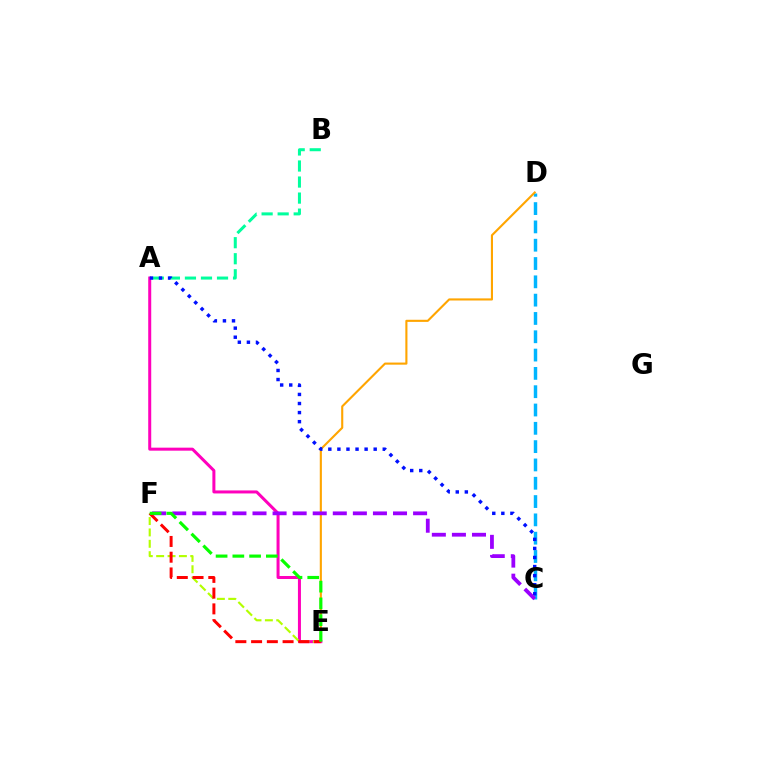{('A', 'B'): [{'color': '#00ff9d', 'line_style': 'dashed', 'thickness': 2.18}], ('C', 'D'): [{'color': '#00b5ff', 'line_style': 'dashed', 'thickness': 2.49}], ('D', 'E'): [{'color': '#ffa500', 'line_style': 'solid', 'thickness': 1.52}], ('A', 'E'): [{'color': '#ff00bd', 'line_style': 'solid', 'thickness': 2.17}], ('A', 'C'): [{'color': '#0010ff', 'line_style': 'dotted', 'thickness': 2.46}], ('E', 'F'): [{'color': '#b3ff00', 'line_style': 'dashed', 'thickness': 1.54}, {'color': '#ff0000', 'line_style': 'dashed', 'thickness': 2.14}, {'color': '#08ff00', 'line_style': 'dashed', 'thickness': 2.28}], ('C', 'F'): [{'color': '#9b00ff', 'line_style': 'dashed', 'thickness': 2.73}]}